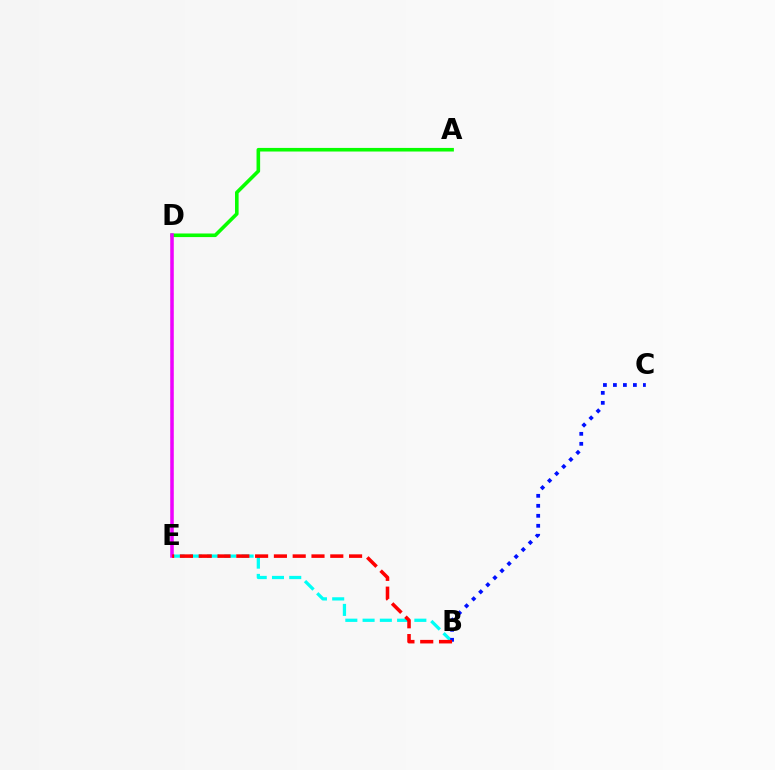{('D', 'E'): [{'color': '#fcf500', 'line_style': 'dotted', 'thickness': 1.69}, {'color': '#ee00ff', 'line_style': 'solid', 'thickness': 2.55}], ('B', 'E'): [{'color': '#00fff6', 'line_style': 'dashed', 'thickness': 2.34}, {'color': '#ff0000', 'line_style': 'dashed', 'thickness': 2.55}], ('B', 'C'): [{'color': '#0010ff', 'line_style': 'dotted', 'thickness': 2.71}], ('A', 'D'): [{'color': '#08ff00', 'line_style': 'solid', 'thickness': 2.59}]}